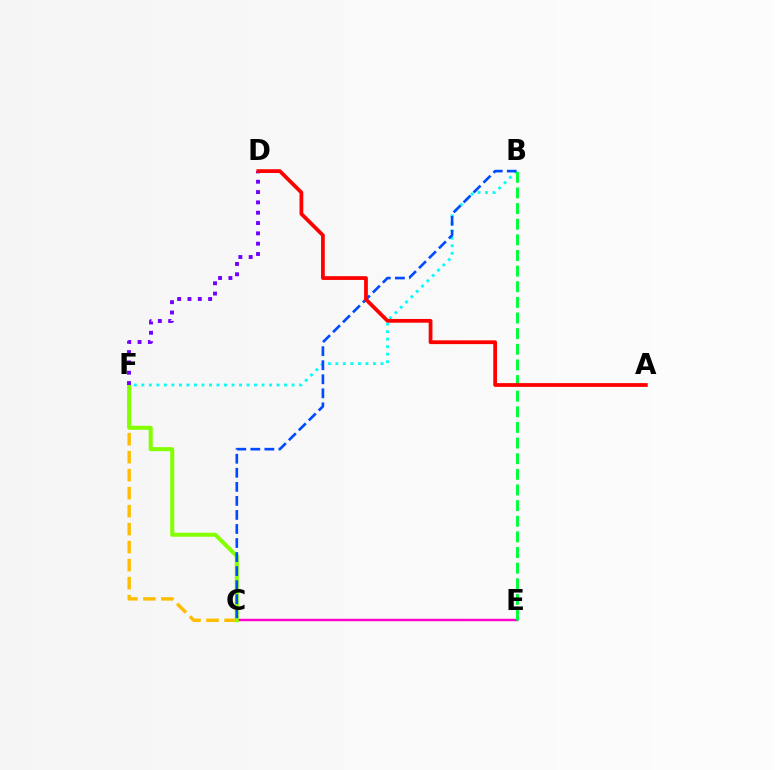{('C', 'E'): [{'color': '#ff00cf', 'line_style': 'solid', 'thickness': 1.75}], ('C', 'F'): [{'color': '#ffbd00', 'line_style': 'dashed', 'thickness': 2.44}, {'color': '#84ff00', 'line_style': 'solid', 'thickness': 2.9}], ('D', 'F'): [{'color': '#7200ff', 'line_style': 'dotted', 'thickness': 2.8}], ('B', 'F'): [{'color': '#00fff6', 'line_style': 'dotted', 'thickness': 2.04}], ('B', 'C'): [{'color': '#004bff', 'line_style': 'dashed', 'thickness': 1.91}], ('B', 'E'): [{'color': '#00ff39', 'line_style': 'dashed', 'thickness': 2.12}], ('A', 'D'): [{'color': '#ff0000', 'line_style': 'solid', 'thickness': 2.71}]}